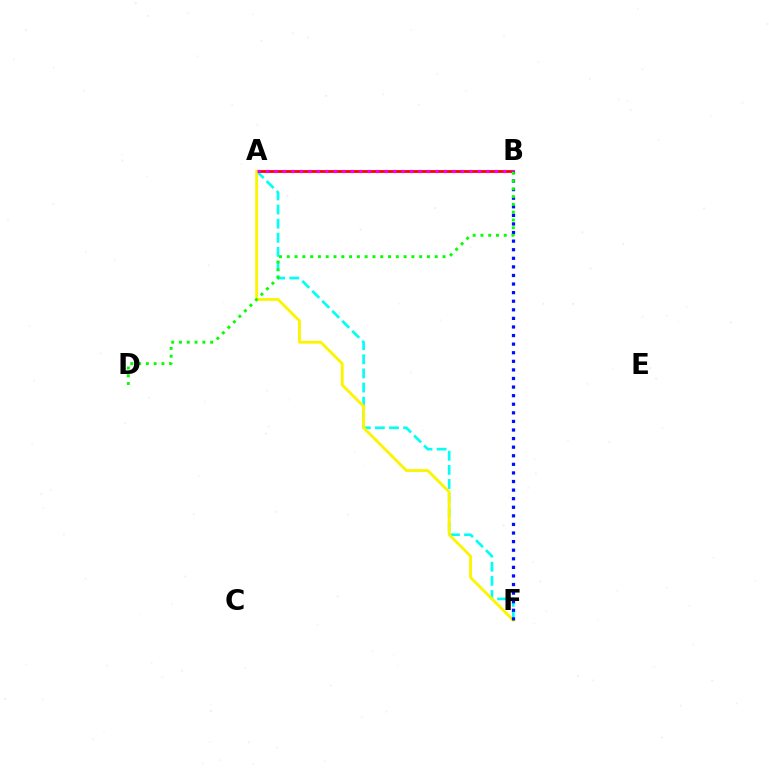{('A', 'F'): [{'color': '#00fff6', 'line_style': 'dashed', 'thickness': 1.92}, {'color': '#fcf500', 'line_style': 'solid', 'thickness': 2.06}], ('A', 'B'): [{'color': '#ff0000', 'line_style': 'solid', 'thickness': 2.02}, {'color': '#ee00ff', 'line_style': 'dotted', 'thickness': 2.3}], ('B', 'F'): [{'color': '#0010ff', 'line_style': 'dotted', 'thickness': 2.33}], ('B', 'D'): [{'color': '#08ff00', 'line_style': 'dotted', 'thickness': 2.12}]}